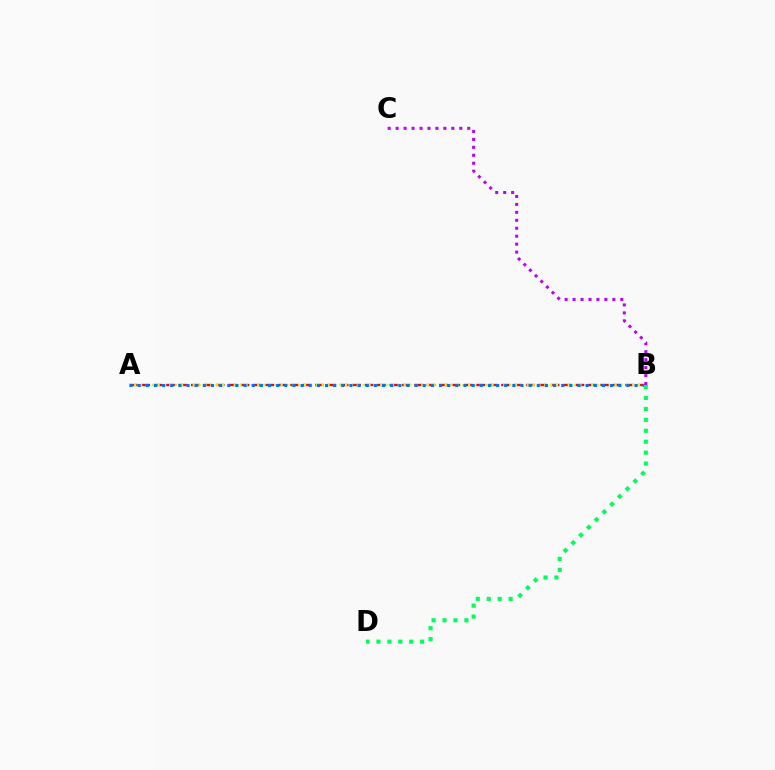{('A', 'B'): [{'color': '#ff0000', 'line_style': 'dashed', 'thickness': 1.69}, {'color': '#d1ff00', 'line_style': 'dotted', 'thickness': 1.59}, {'color': '#0074ff', 'line_style': 'dotted', 'thickness': 2.21}], ('B', 'C'): [{'color': '#b900ff', 'line_style': 'dotted', 'thickness': 2.16}], ('B', 'D'): [{'color': '#00ff5c', 'line_style': 'dotted', 'thickness': 2.97}]}